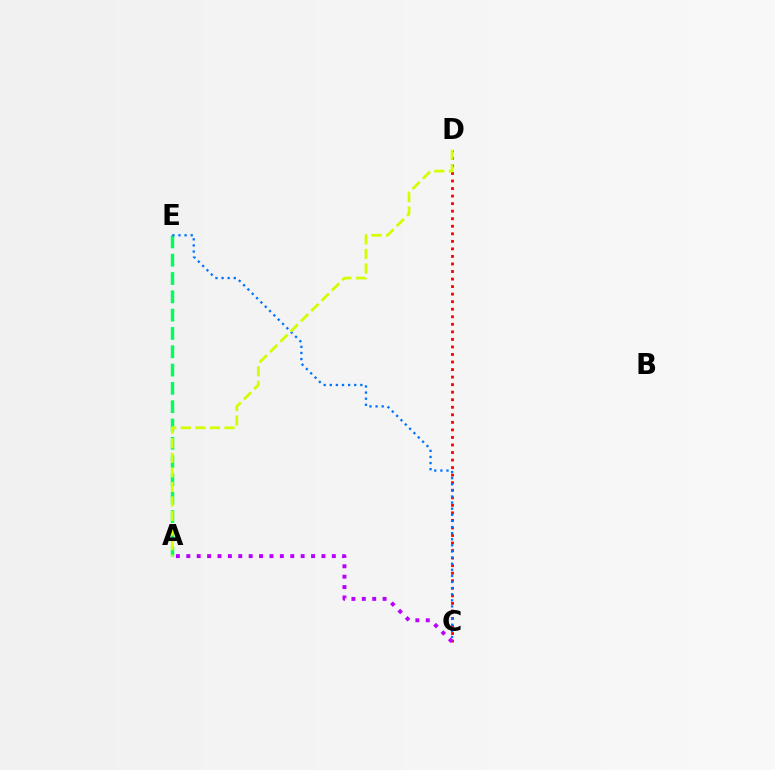{('A', 'E'): [{'color': '#00ff5c', 'line_style': 'dashed', 'thickness': 2.49}], ('C', 'D'): [{'color': '#ff0000', 'line_style': 'dotted', 'thickness': 2.05}], ('C', 'E'): [{'color': '#0074ff', 'line_style': 'dotted', 'thickness': 1.66}], ('A', 'D'): [{'color': '#d1ff00', 'line_style': 'dashed', 'thickness': 1.98}], ('A', 'C'): [{'color': '#b900ff', 'line_style': 'dotted', 'thickness': 2.82}]}